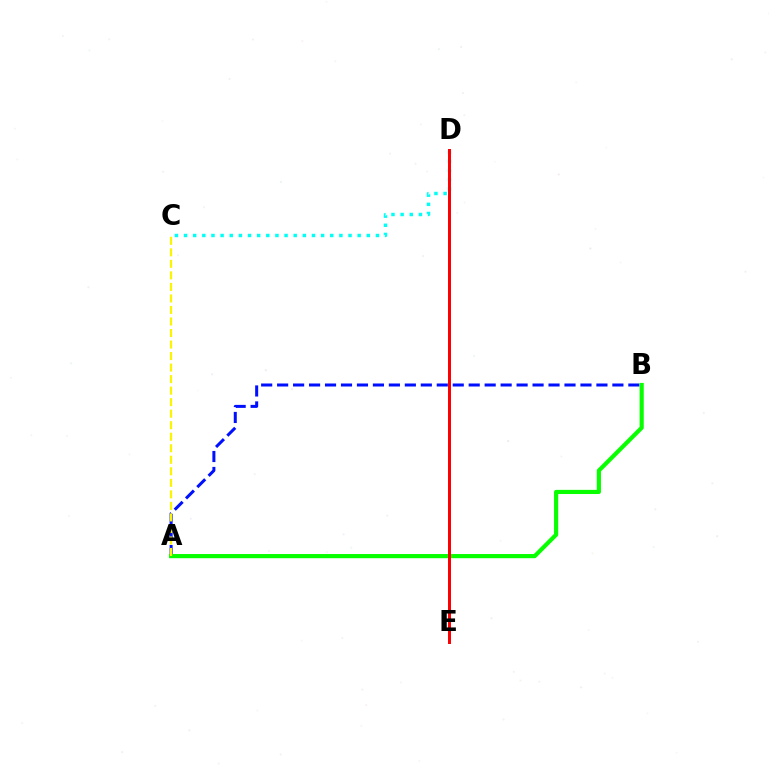{('C', 'D'): [{'color': '#00fff6', 'line_style': 'dotted', 'thickness': 2.48}], ('D', 'E'): [{'color': '#ee00ff', 'line_style': 'solid', 'thickness': 1.87}, {'color': '#ff0000', 'line_style': 'solid', 'thickness': 2.13}], ('A', 'B'): [{'color': '#0010ff', 'line_style': 'dashed', 'thickness': 2.17}, {'color': '#08ff00', 'line_style': 'solid', 'thickness': 2.99}], ('A', 'C'): [{'color': '#fcf500', 'line_style': 'dashed', 'thickness': 1.57}]}